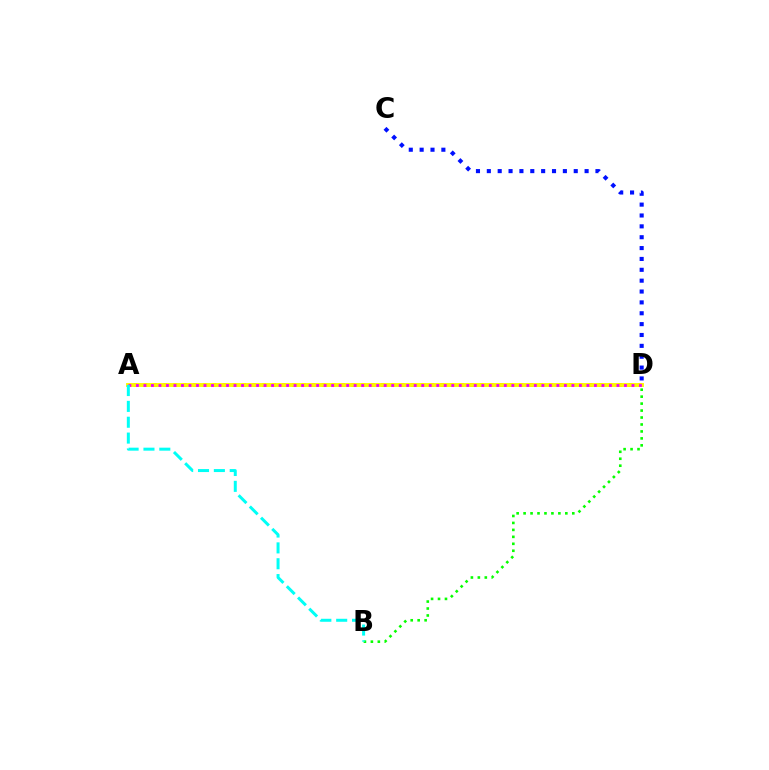{('A', 'D'): [{'color': '#ff0000', 'line_style': 'dotted', 'thickness': 2.69}, {'color': '#fcf500', 'line_style': 'solid', 'thickness': 2.8}, {'color': '#ee00ff', 'line_style': 'dotted', 'thickness': 2.04}], ('B', 'D'): [{'color': '#08ff00', 'line_style': 'dotted', 'thickness': 1.89}], ('A', 'B'): [{'color': '#00fff6', 'line_style': 'dashed', 'thickness': 2.15}], ('C', 'D'): [{'color': '#0010ff', 'line_style': 'dotted', 'thickness': 2.95}]}